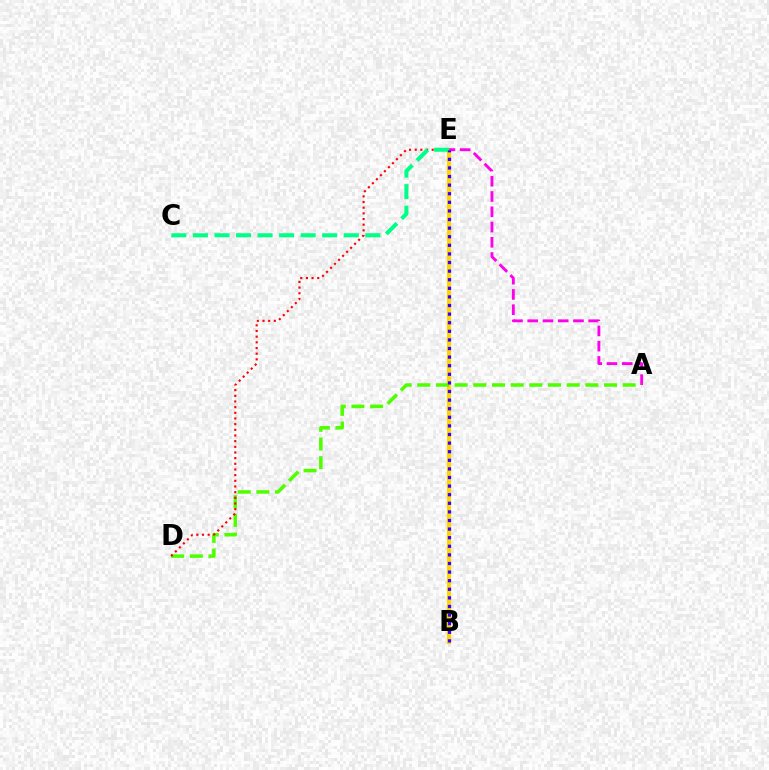{('B', 'E'): [{'color': '#009eff', 'line_style': 'dotted', 'thickness': 2.66}, {'color': '#ffd500', 'line_style': 'solid', 'thickness': 2.98}, {'color': '#3700ff', 'line_style': 'dotted', 'thickness': 2.34}], ('A', 'E'): [{'color': '#ff00ed', 'line_style': 'dashed', 'thickness': 2.07}], ('A', 'D'): [{'color': '#4fff00', 'line_style': 'dashed', 'thickness': 2.54}], ('D', 'E'): [{'color': '#ff0000', 'line_style': 'dotted', 'thickness': 1.54}], ('C', 'E'): [{'color': '#00ff86', 'line_style': 'dashed', 'thickness': 2.93}]}